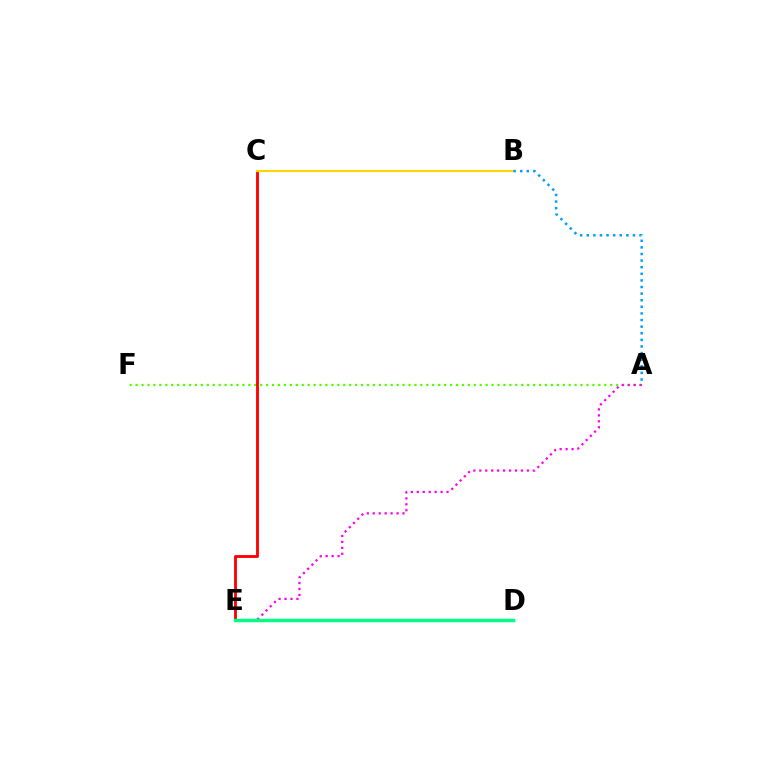{('A', 'F'): [{'color': '#4fff00', 'line_style': 'dotted', 'thickness': 1.61}], ('A', 'E'): [{'color': '#ff00ed', 'line_style': 'dotted', 'thickness': 1.62}], ('C', 'E'): [{'color': '#ff0000', 'line_style': 'solid', 'thickness': 2.05}], ('B', 'C'): [{'color': '#ffd500', 'line_style': 'solid', 'thickness': 1.56}], ('D', 'E'): [{'color': '#3700ff', 'line_style': 'dashed', 'thickness': 2.12}, {'color': '#00ff86', 'line_style': 'solid', 'thickness': 2.52}], ('A', 'B'): [{'color': '#009eff', 'line_style': 'dotted', 'thickness': 1.79}]}